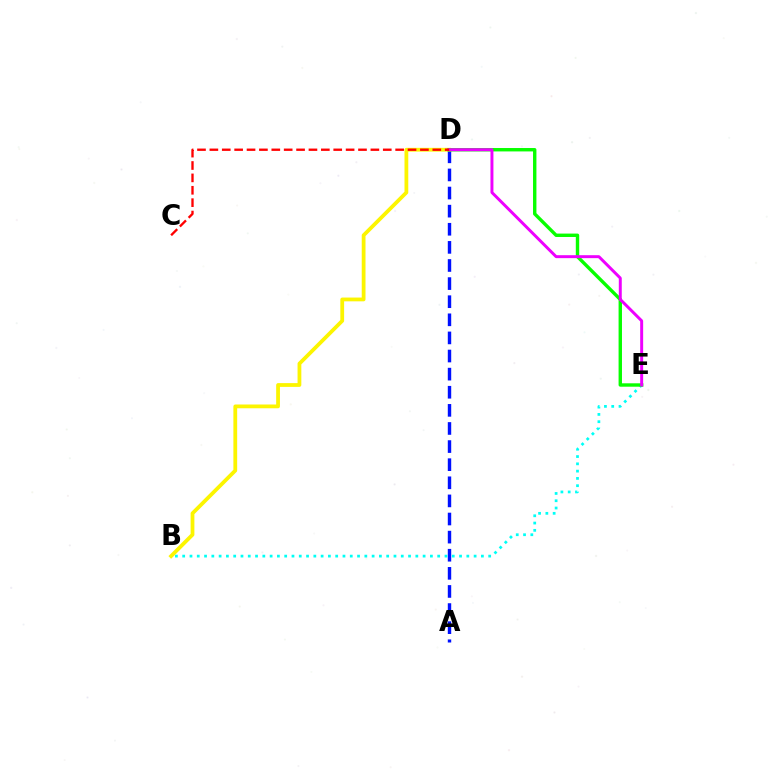{('A', 'D'): [{'color': '#0010ff', 'line_style': 'dashed', 'thickness': 2.46}], ('B', 'E'): [{'color': '#00fff6', 'line_style': 'dotted', 'thickness': 1.98}], ('B', 'D'): [{'color': '#fcf500', 'line_style': 'solid', 'thickness': 2.72}], ('D', 'E'): [{'color': '#08ff00', 'line_style': 'solid', 'thickness': 2.44}, {'color': '#ee00ff', 'line_style': 'solid', 'thickness': 2.13}], ('C', 'D'): [{'color': '#ff0000', 'line_style': 'dashed', 'thickness': 1.68}]}